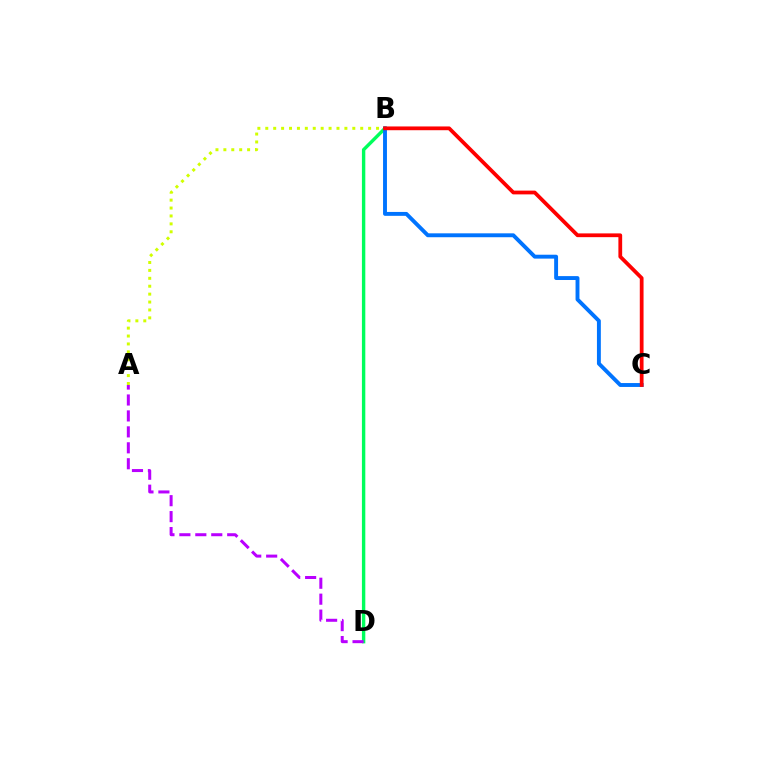{('B', 'D'): [{'color': '#00ff5c', 'line_style': 'solid', 'thickness': 2.45}], ('B', 'C'): [{'color': '#0074ff', 'line_style': 'solid', 'thickness': 2.81}, {'color': '#ff0000', 'line_style': 'solid', 'thickness': 2.71}], ('A', 'B'): [{'color': '#d1ff00', 'line_style': 'dotted', 'thickness': 2.15}], ('A', 'D'): [{'color': '#b900ff', 'line_style': 'dashed', 'thickness': 2.17}]}